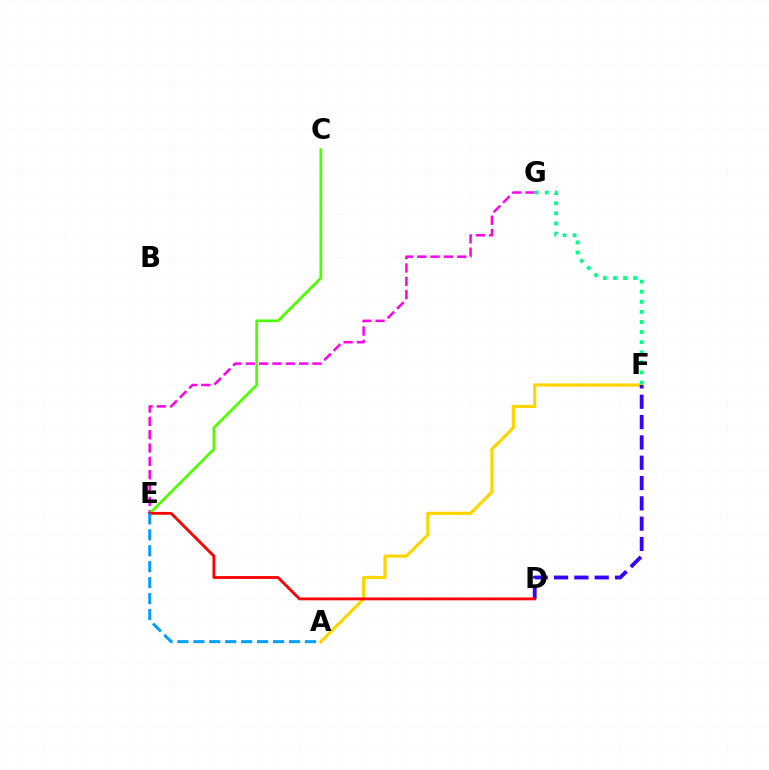{('A', 'F'): [{'color': '#ffd500', 'line_style': 'solid', 'thickness': 2.3}], ('E', 'G'): [{'color': '#ff00ed', 'line_style': 'dashed', 'thickness': 1.81}], ('C', 'E'): [{'color': '#4fff00', 'line_style': 'solid', 'thickness': 1.98}], ('D', 'F'): [{'color': '#3700ff', 'line_style': 'dashed', 'thickness': 2.76}], ('F', 'G'): [{'color': '#00ff86', 'line_style': 'dotted', 'thickness': 2.74}], ('D', 'E'): [{'color': '#ff0000', 'line_style': 'solid', 'thickness': 2.03}], ('A', 'E'): [{'color': '#009eff', 'line_style': 'dashed', 'thickness': 2.17}]}